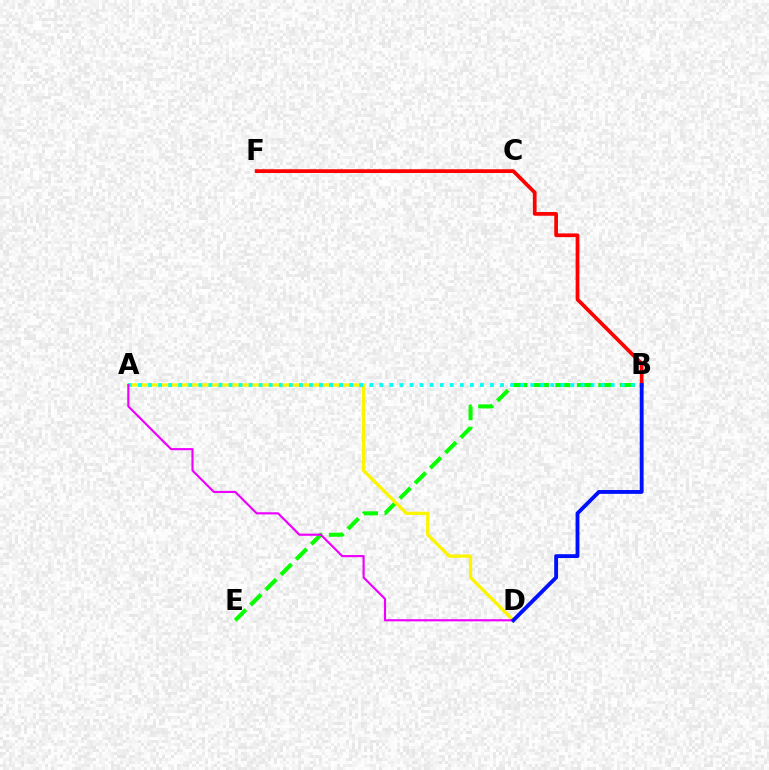{('B', 'E'): [{'color': '#08ff00', 'line_style': 'dashed', 'thickness': 2.92}], ('A', 'D'): [{'color': '#fcf500', 'line_style': 'solid', 'thickness': 2.38}, {'color': '#ee00ff', 'line_style': 'solid', 'thickness': 1.55}], ('B', 'F'): [{'color': '#ff0000', 'line_style': 'solid', 'thickness': 2.69}], ('A', 'B'): [{'color': '#00fff6', 'line_style': 'dotted', 'thickness': 2.73}], ('B', 'D'): [{'color': '#0010ff', 'line_style': 'solid', 'thickness': 2.78}]}